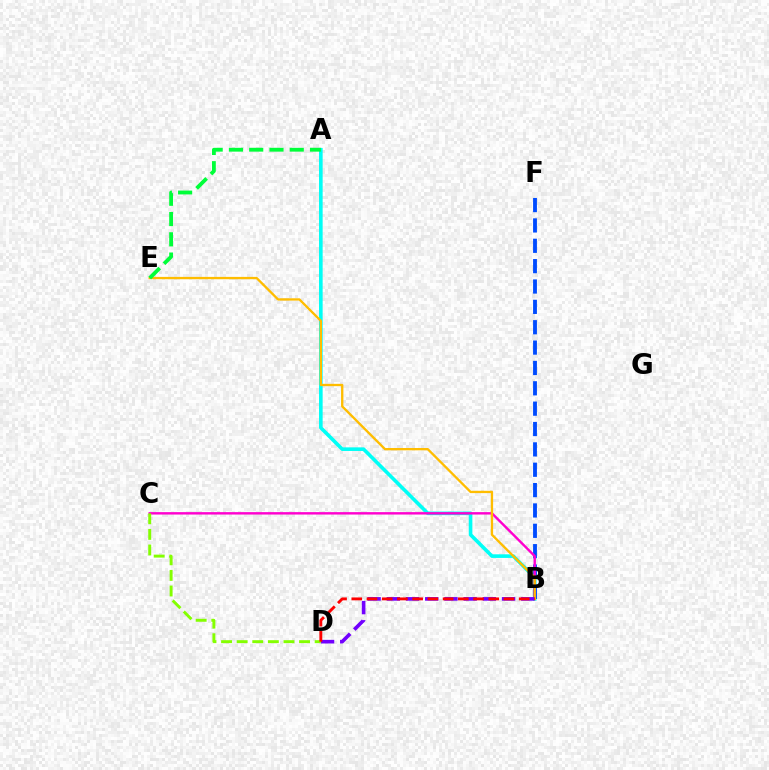{('A', 'B'): [{'color': '#00fff6', 'line_style': 'solid', 'thickness': 2.6}], ('B', 'F'): [{'color': '#004bff', 'line_style': 'dashed', 'thickness': 2.77}], ('B', 'C'): [{'color': '#ff00cf', 'line_style': 'solid', 'thickness': 1.74}], ('B', 'E'): [{'color': '#ffbd00', 'line_style': 'solid', 'thickness': 1.68}], ('B', 'D'): [{'color': '#7200ff', 'line_style': 'dashed', 'thickness': 2.61}, {'color': '#ff0000', 'line_style': 'dashed', 'thickness': 2.07}], ('C', 'D'): [{'color': '#84ff00', 'line_style': 'dashed', 'thickness': 2.12}], ('A', 'E'): [{'color': '#00ff39', 'line_style': 'dashed', 'thickness': 2.75}]}